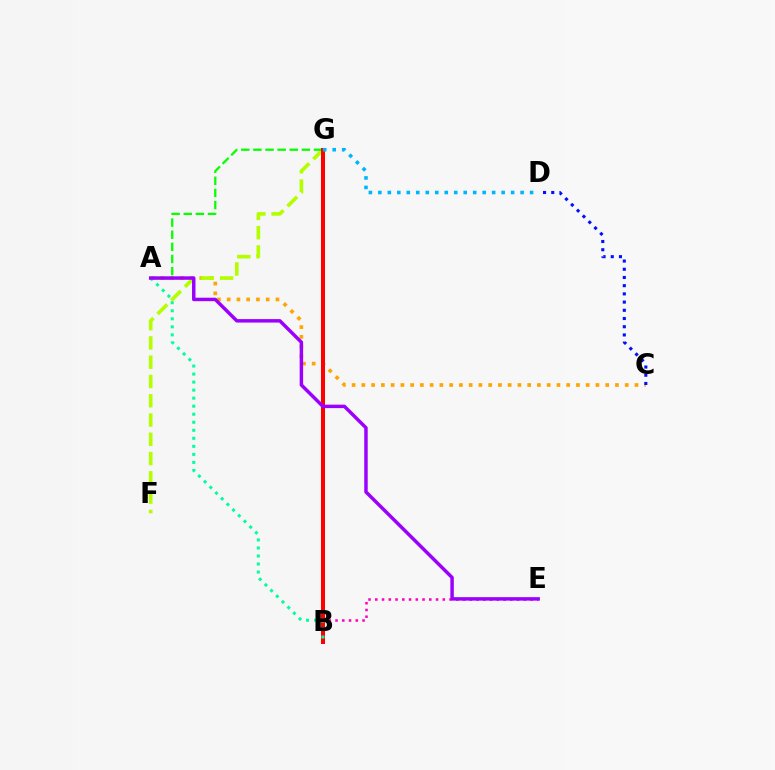{('B', 'E'): [{'color': '#ff00bd', 'line_style': 'dotted', 'thickness': 1.83}], ('A', 'C'): [{'color': '#ffa500', 'line_style': 'dotted', 'thickness': 2.65}], ('F', 'G'): [{'color': '#b3ff00', 'line_style': 'dashed', 'thickness': 2.62}], ('A', 'G'): [{'color': '#08ff00', 'line_style': 'dashed', 'thickness': 1.65}], ('B', 'G'): [{'color': '#ff0000', 'line_style': 'solid', 'thickness': 2.89}], ('C', 'D'): [{'color': '#0010ff', 'line_style': 'dotted', 'thickness': 2.23}], ('A', 'B'): [{'color': '#00ff9d', 'line_style': 'dotted', 'thickness': 2.18}], ('A', 'E'): [{'color': '#9b00ff', 'line_style': 'solid', 'thickness': 2.49}], ('D', 'G'): [{'color': '#00b5ff', 'line_style': 'dotted', 'thickness': 2.58}]}